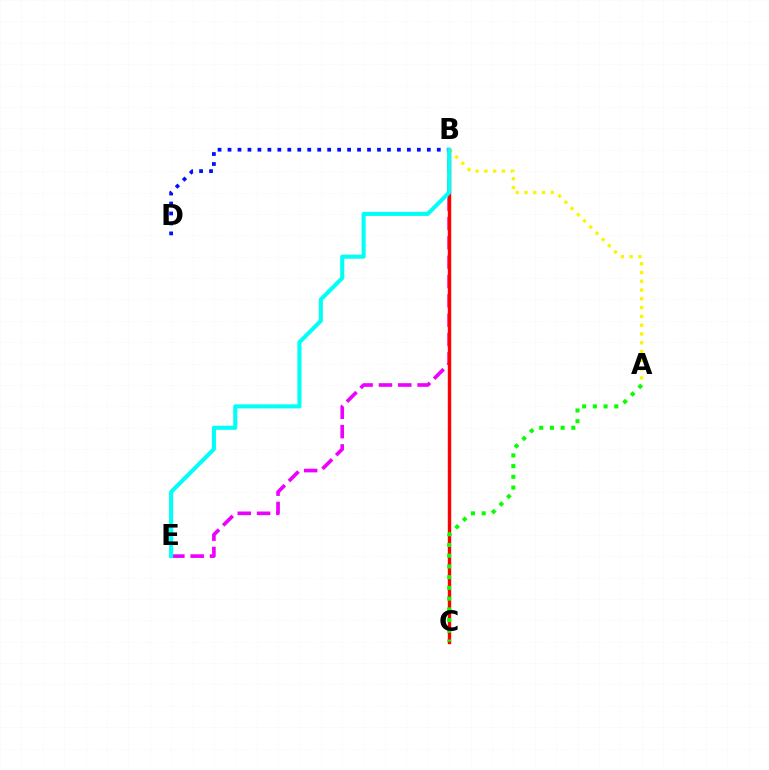{('A', 'B'): [{'color': '#fcf500', 'line_style': 'dotted', 'thickness': 2.39}], ('B', 'E'): [{'color': '#ee00ff', 'line_style': 'dashed', 'thickness': 2.63}, {'color': '#00fff6', 'line_style': 'solid', 'thickness': 2.93}], ('B', 'C'): [{'color': '#ff0000', 'line_style': 'solid', 'thickness': 2.45}], ('B', 'D'): [{'color': '#0010ff', 'line_style': 'dotted', 'thickness': 2.71}], ('A', 'C'): [{'color': '#08ff00', 'line_style': 'dotted', 'thickness': 2.91}]}